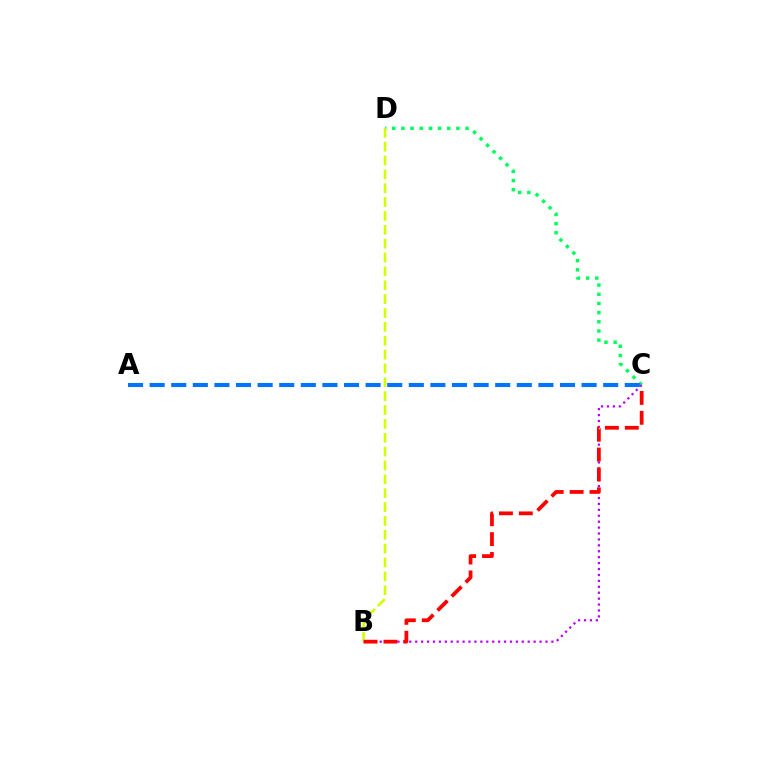{('C', 'D'): [{'color': '#00ff5c', 'line_style': 'dotted', 'thickness': 2.49}], ('A', 'C'): [{'color': '#0074ff', 'line_style': 'dashed', 'thickness': 2.93}], ('B', 'C'): [{'color': '#b900ff', 'line_style': 'dotted', 'thickness': 1.61}, {'color': '#ff0000', 'line_style': 'dashed', 'thickness': 2.7}], ('B', 'D'): [{'color': '#d1ff00', 'line_style': 'dashed', 'thickness': 1.88}]}